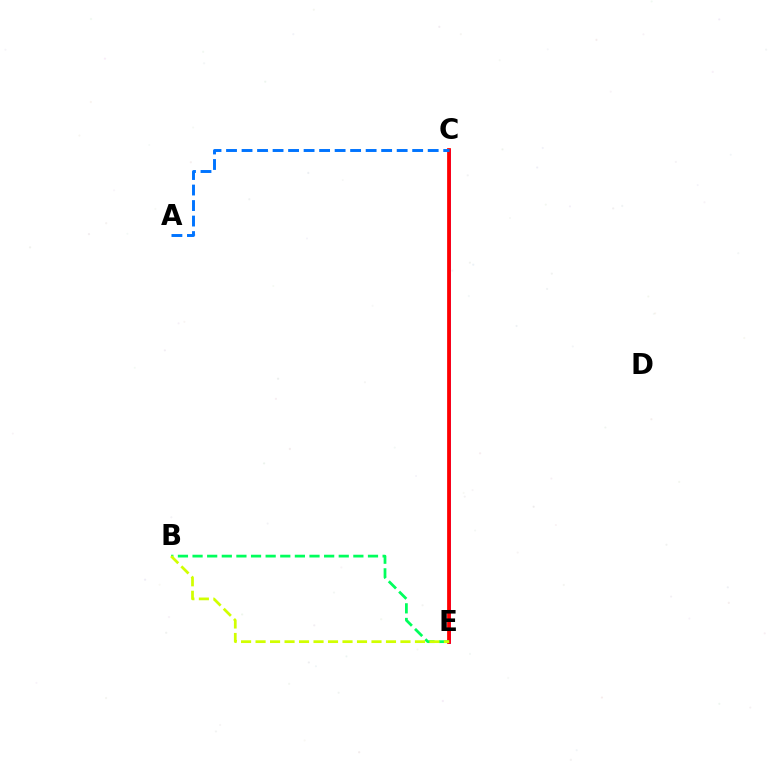{('C', 'E'): [{'color': '#b900ff', 'line_style': 'solid', 'thickness': 1.99}, {'color': '#ff0000', 'line_style': 'solid', 'thickness': 2.71}], ('B', 'E'): [{'color': '#00ff5c', 'line_style': 'dashed', 'thickness': 1.99}, {'color': '#d1ff00', 'line_style': 'dashed', 'thickness': 1.97}], ('A', 'C'): [{'color': '#0074ff', 'line_style': 'dashed', 'thickness': 2.11}]}